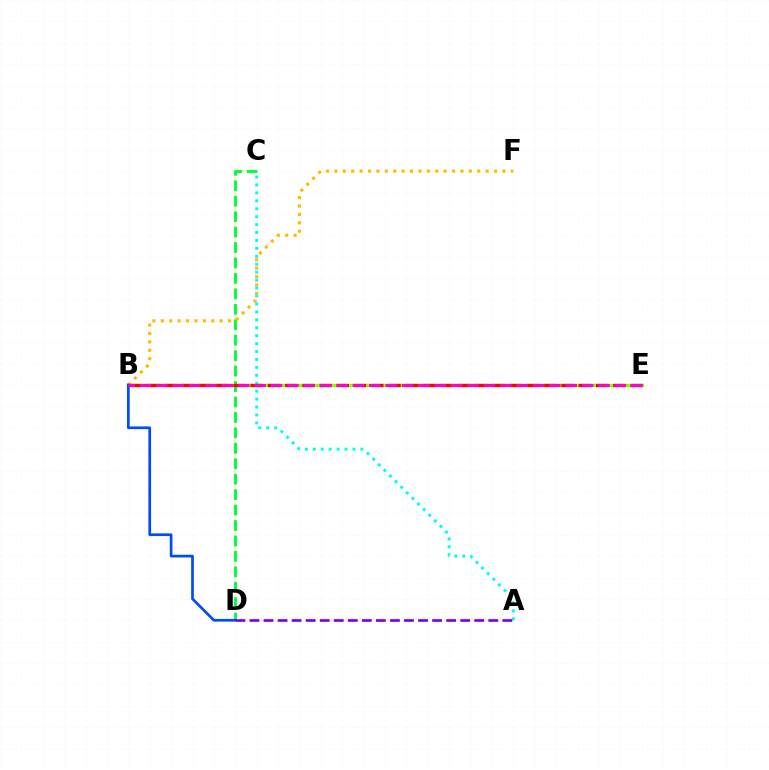{('B', 'E'): [{'color': '#84ff00', 'line_style': 'solid', 'thickness': 2.47}, {'color': '#ff0000', 'line_style': 'dashed', 'thickness': 2.35}, {'color': '#ff00cf', 'line_style': 'dashed', 'thickness': 2.22}], ('C', 'D'): [{'color': '#00ff39', 'line_style': 'dashed', 'thickness': 2.1}], ('A', 'C'): [{'color': '#00fff6', 'line_style': 'dotted', 'thickness': 2.15}], ('B', 'F'): [{'color': '#ffbd00', 'line_style': 'dotted', 'thickness': 2.28}], ('B', 'D'): [{'color': '#004bff', 'line_style': 'solid', 'thickness': 1.95}], ('A', 'D'): [{'color': '#7200ff', 'line_style': 'dashed', 'thickness': 1.91}]}